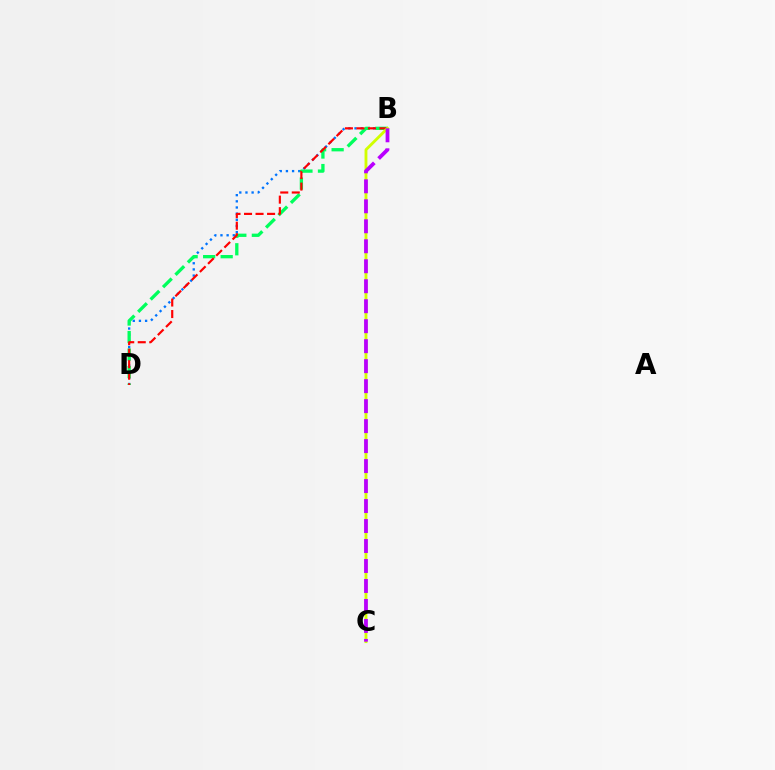{('B', 'D'): [{'color': '#0074ff', 'line_style': 'dotted', 'thickness': 1.67}, {'color': '#00ff5c', 'line_style': 'dashed', 'thickness': 2.38}, {'color': '#ff0000', 'line_style': 'dashed', 'thickness': 1.57}], ('B', 'C'): [{'color': '#d1ff00', 'line_style': 'solid', 'thickness': 2.05}, {'color': '#b900ff', 'line_style': 'dashed', 'thickness': 2.71}]}